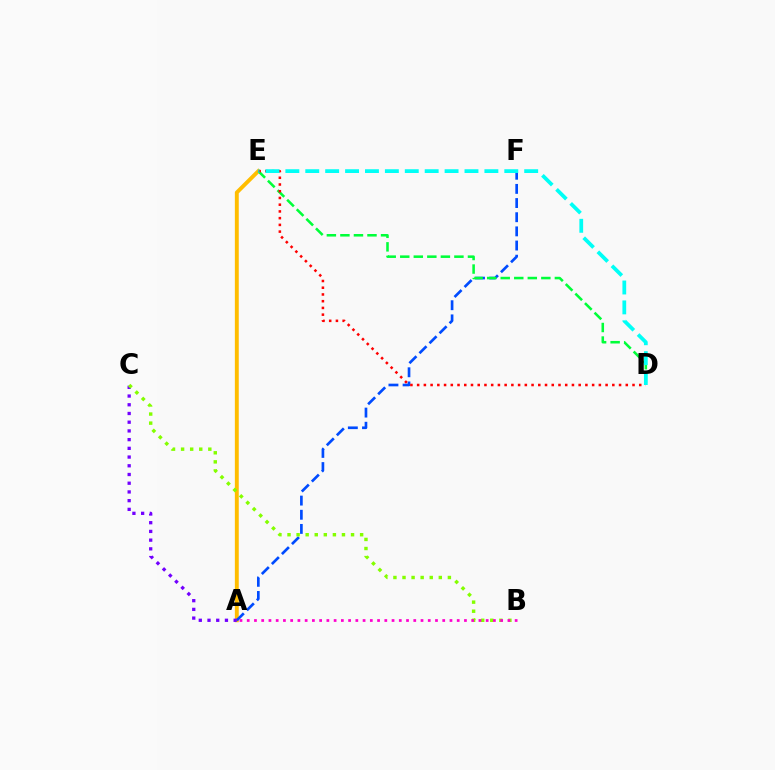{('A', 'E'): [{'color': '#ffbd00', 'line_style': 'solid', 'thickness': 2.81}], ('A', 'F'): [{'color': '#004bff', 'line_style': 'dashed', 'thickness': 1.92}], ('D', 'E'): [{'color': '#00ff39', 'line_style': 'dashed', 'thickness': 1.84}, {'color': '#ff0000', 'line_style': 'dotted', 'thickness': 1.83}, {'color': '#00fff6', 'line_style': 'dashed', 'thickness': 2.7}], ('A', 'C'): [{'color': '#7200ff', 'line_style': 'dotted', 'thickness': 2.37}], ('B', 'C'): [{'color': '#84ff00', 'line_style': 'dotted', 'thickness': 2.47}], ('A', 'B'): [{'color': '#ff00cf', 'line_style': 'dotted', 'thickness': 1.97}]}